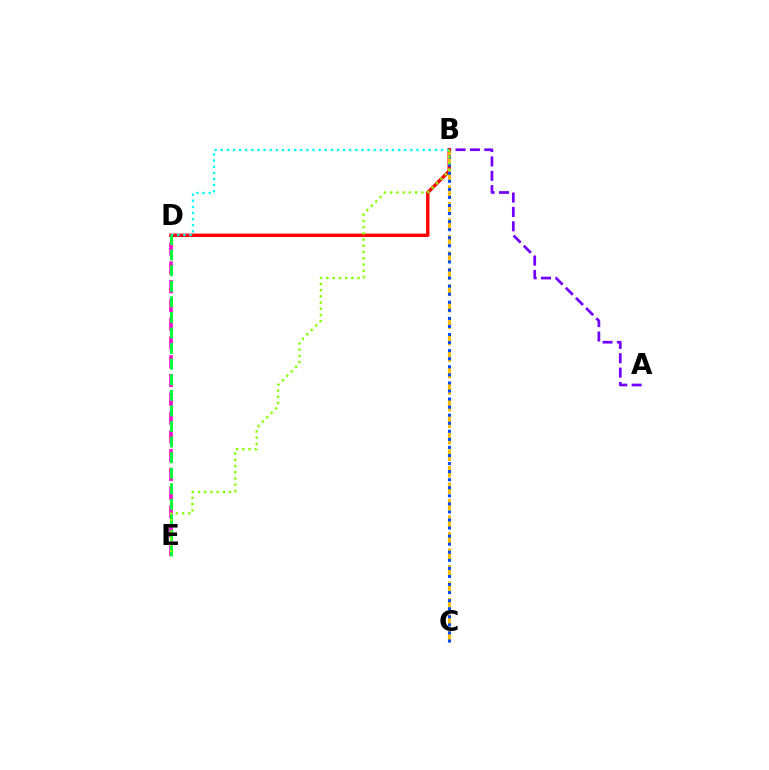{('D', 'E'): [{'color': '#ff00cf', 'line_style': 'dashed', 'thickness': 2.55}, {'color': '#00ff39', 'line_style': 'dashed', 'thickness': 2.12}], ('A', 'B'): [{'color': '#7200ff', 'line_style': 'dashed', 'thickness': 1.95}], ('B', 'D'): [{'color': '#ff0000', 'line_style': 'solid', 'thickness': 2.44}, {'color': '#00fff6', 'line_style': 'dotted', 'thickness': 1.66}], ('B', 'C'): [{'color': '#ffbd00', 'line_style': 'dashed', 'thickness': 2.24}, {'color': '#004bff', 'line_style': 'dotted', 'thickness': 2.19}], ('B', 'E'): [{'color': '#84ff00', 'line_style': 'dotted', 'thickness': 1.69}]}